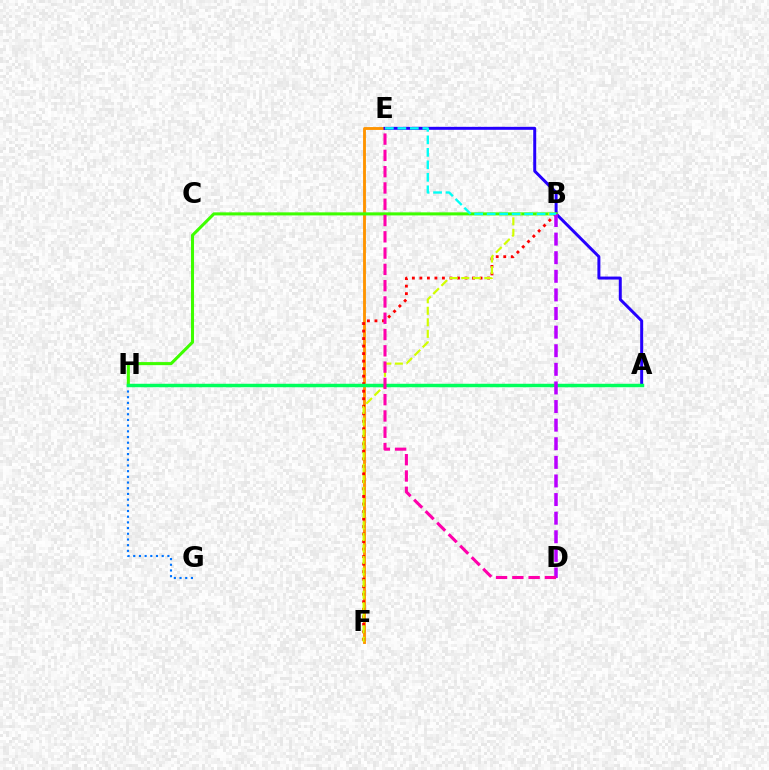{('E', 'F'): [{'color': '#ff9400', 'line_style': 'solid', 'thickness': 2.06}], ('G', 'H'): [{'color': '#0074ff', 'line_style': 'dotted', 'thickness': 1.55}], ('A', 'E'): [{'color': '#2500ff', 'line_style': 'solid', 'thickness': 2.14}], ('B', 'H'): [{'color': '#3dff00', 'line_style': 'solid', 'thickness': 2.2}], ('B', 'F'): [{'color': '#ff0000', 'line_style': 'dotted', 'thickness': 2.04}, {'color': '#d1ff00', 'line_style': 'dashed', 'thickness': 1.57}], ('A', 'H'): [{'color': '#00ff5c', 'line_style': 'solid', 'thickness': 2.49}], ('B', 'D'): [{'color': '#b900ff', 'line_style': 'dashed', 'thickness': 2.53}], ('B', 'E'): [{'color': '#00fff6', 'line_style': 'dashed', 'thickness': 1.7}], ('D', 'E'): [{'color': '#ff00ac', 'line_style': 'dashed', 'thickness': 2.21}]}